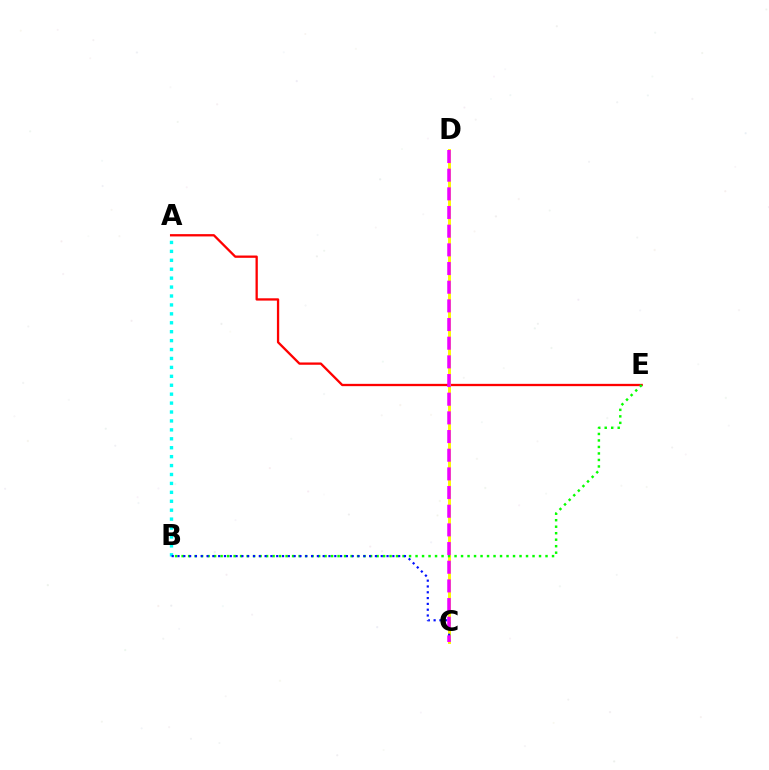{('A', 'E'): [{'color': '#ff0000', 'line_style': 'solid', 'thickness': 1.66}], ('C', 'D'): [{'color': '#fcf500', 'line_style': 'solid', 'thickness': 2.11}, {'color': '#ee00ff', 'line_style': 'dashed', 'thickness': 2.54}], ('B', 'E'): [{'color': '#08ff00', 'line_style': 'dotted', 'thickness': 1.77}], ('A', 'B'): [{'color': '#00fff6', 'line_style': 'dotted', 'thickness': 2.42}], ('B', 'C'): [{'color': '#0010ff', 'line_style': 'dotted', 'thickness': 1.58}]}